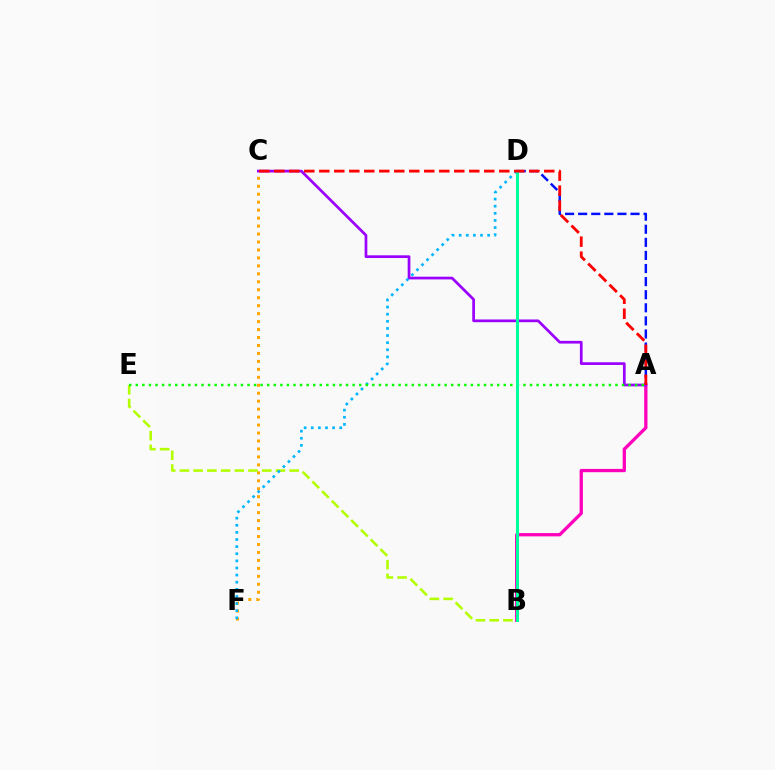{('C', 'F'): [{'color': '#ffa500', 'line_style': 'dotted', 'thickness': 2.16}], ('A', 'B'): [{'color': '#ff00bd', 'line_style': 'solid', 'thickness': 2.37}], ('A', 'D'): [{'color': '#0010ff', 'line_style': 'dashed', 'thickness': 1.78}], ('A', 'C'): [{'color': '#9b00ff', 'line_style': 'solid', 'thickness': 1.95}, {'color': '#ff0000', 'line_style': 'dashed', 'thickness': 2.04}], ('B', 'E'): [{'color': '#b3ff00', 'line_style': 'dashed', 'thickness': 1.86}], ('D', 'F'): [{'color': '#00b5ff', 'line_style': 'dotted', 'thickness': 1.93}], ('A', 'E'): [{'color': '#08ff00', 'line_style': 'dotted', 'thickness': 1.79}], ('B', 'D'): [{'color': '#00ff9d', 'line_style': 'solid', 'thickness': 2.19}]}